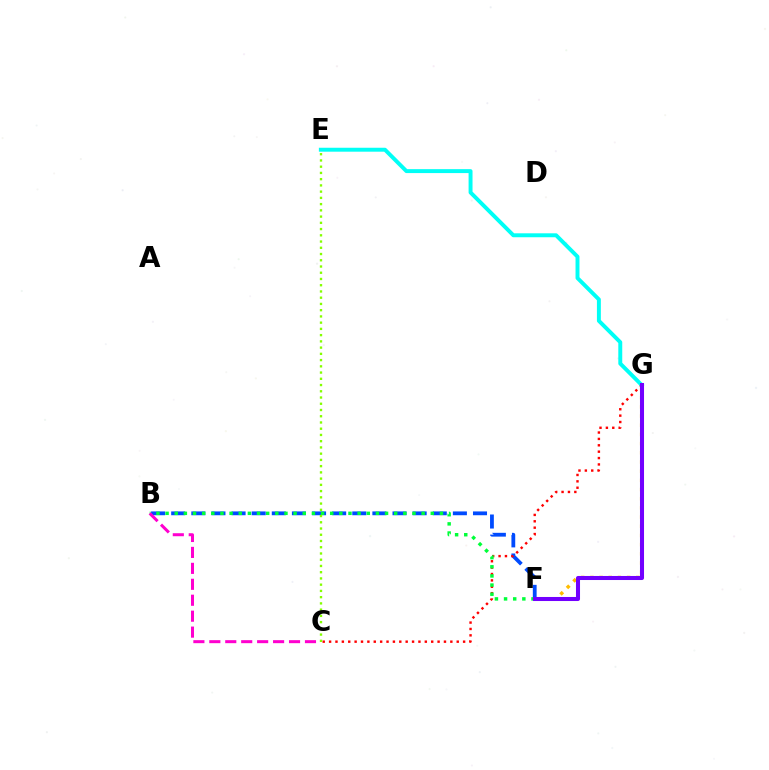{('F', 'G'): [{'color': '#ffbd00', 'line_style': 'dotted', 'thickness': 2.5}, {'color': '#7200ff', 'line_style': 'solid', 'thickness': 2.91}], ('B', 'F'): [{'color': '#004bff', 'line_style': 'dashed', 'thickness': 2.73}, {'color': '#00ff39', 'line_style': 'dotted', 'thickness': 2.48}], ('C', 'G'): [{'color': '#ff0000', 'line_style': 'dotted', 'thickness': 1.73}], ('E', 'G'): [{'color': '#00fff6', 'line_style': 'solid', 'thickness': 2.83}], ('B', 'C'): [{'color': '#ff00cf', 'line_style': 'dashed', 'thickness': 2.17}], ('C', 'E'): [{'color': '#84ff00', 'line_style': 'dotted', 'thickness': 1.7}]}